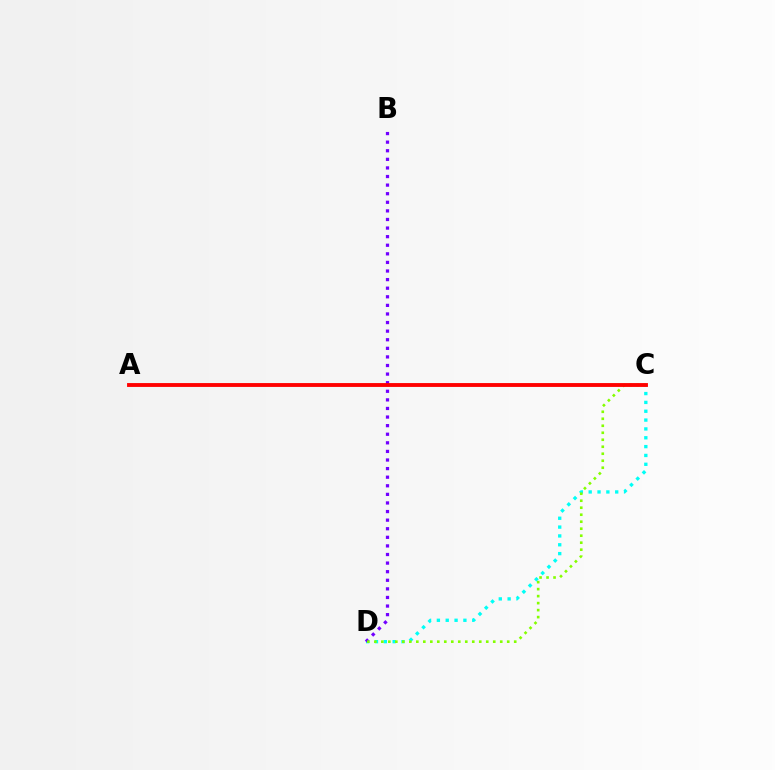{('C', 'D'): [{'color': '#00fff6', 'line_style': 'dotted', 'thickness': 2.4}, {'color': '#84ff00', 'line_style': 'dotted', 'thickness': 1.9}], ('B', 'D'): [{'color': '#7200ff', 'line_style': 'dotted', 'thickness': 2.33}], ('A', 'C'): [{'color': '#ff0000', 'line_style': 'solid', 'thickness': 2.78}]}